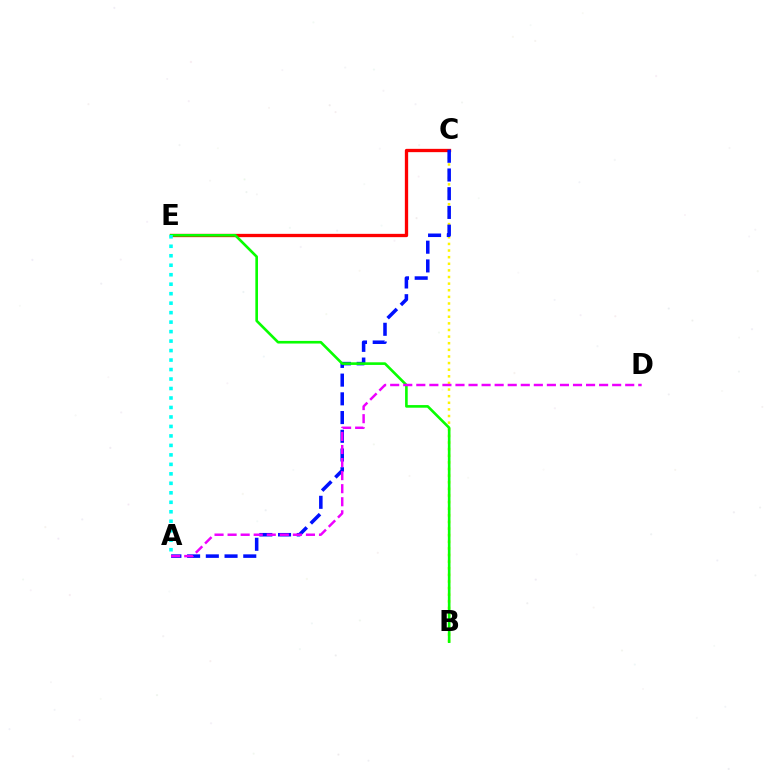{('B', 'C'): [{'color': '#fcf500', 'line_style': 'dotted', 'thickness': 1.8}], ('C', 'E'): [{'color': '#ff0000', 'line_style': 'solid', 'thickness': 2.38}], ('A', 'C'): [{'color': '#0010ff', 'line_style': 'dashed', 'thickness': 2.54}], ('B', 'E'): [{'color': '#08ff00', 'line_style': 'solid', 'thickness': 1.89}], ('A', 'D'): [{'color': '#ee00ff', 'line_style': 'dashed', 'thickness': 1.77}], ('A', 'E'): [{'color': '#00fff6', 'line_style': 'dotted', 'thickness': 2.58}]}